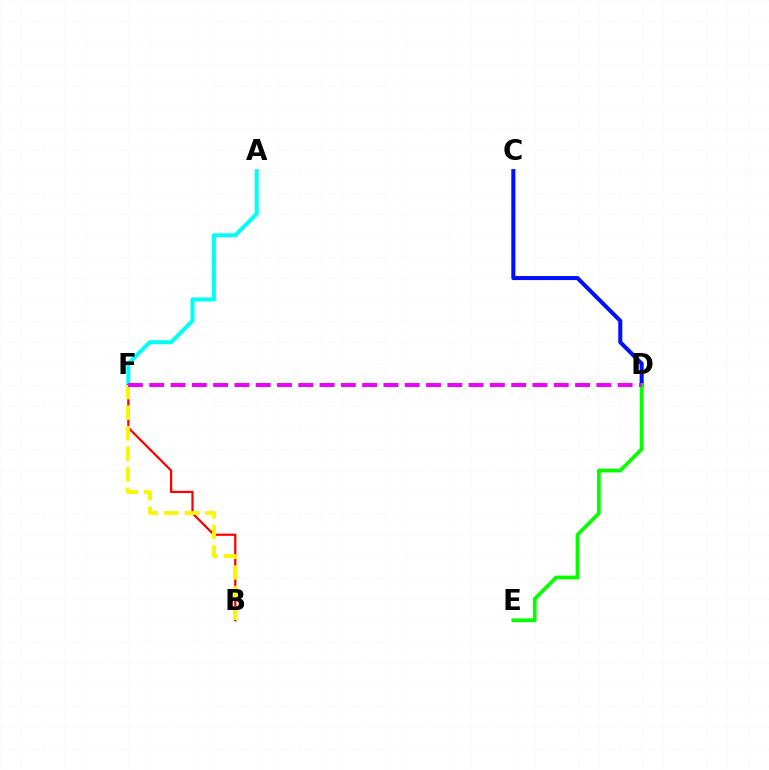{('C', 'D'): [{'color': '#0010ff', 'line_style': 'solid', 'thickness': 2.91}], ('D', 'E'): [{'color': '#08ff00', 'line_style': 'solid', 'thickness': 2.7}], ('A', 'F'): [{'color': '#00fff6', 'line_style': 'solid', 'thickness': 2.9}], ('B', 'F'): [{'color': '#ff0000', 'line_style': 'solid', 'thickness': 1.61}, {'color': '#fcf500', 'line_style': 'dashed', 'thickness': 2.79}], ('D', 'F'): [{'color': '#ee00ff', 'line_style': 'dashed', 'thickness': 2.89}]}